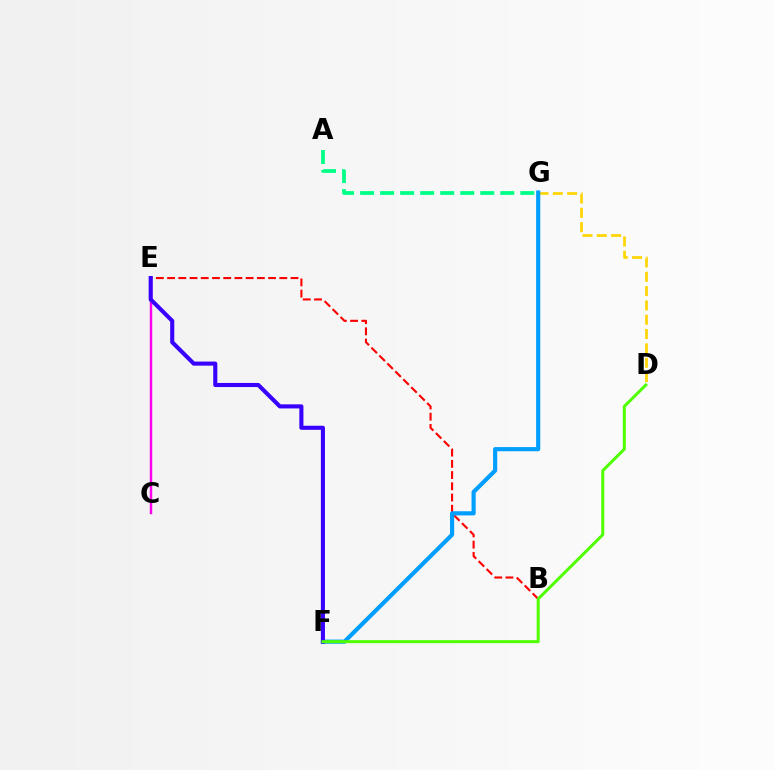{('C', 'E'): [{'color': '#ff00ed', 'line_style': 'solid', 'thickness': 1.76}], ('B', 'E'): [{'color': '#ff0000', 'line_style': 'dashed', 'thickness': 1.52}], ('D', 'G'): [{'color': '#ffd500', 'line_style': 'dashed', 'thickness': 1.95}], ('F', 'G'): [{'color': '#009eff', 'line_style': 'solid', 'thickness': 2.98}], ('E', 'F'): [{'color': '#3700ff', 'line_style': 'solid', 'thickness': 2.94}], ('A', 'G'): [{'color': '#00ff86', 'line_style': 'dashed', 'thickness': 2.72}], ('D', 'F'): [{'color': '#4fff00', 'line_style': 'solid', 'thickness': 2.16}]}